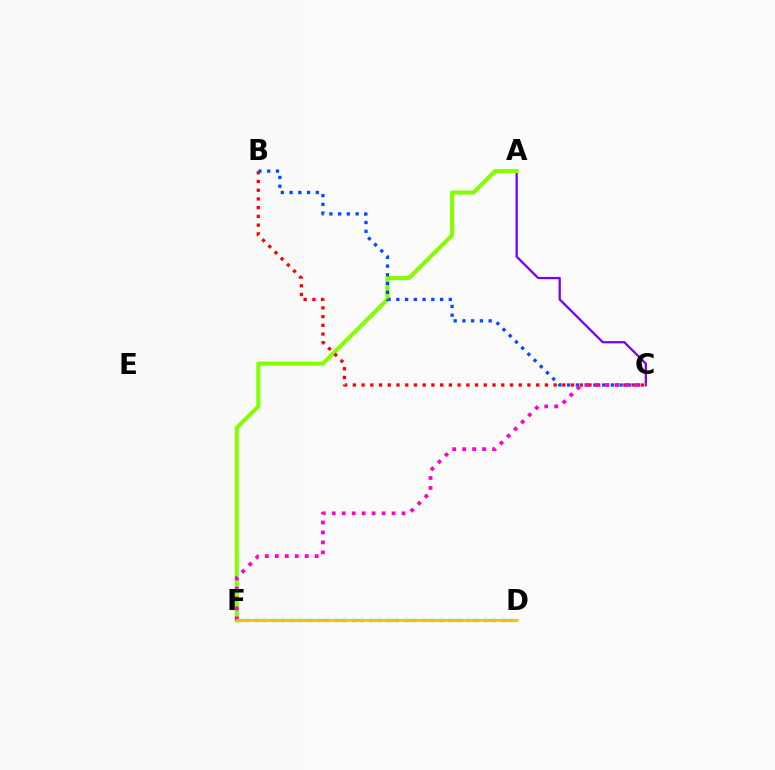{('D', 'F'): [{'color': '#00ff39', 'line_style': 'dotted', 'thickness': 2.39}, {'color': '#00fff6', 'line_style': 'dashed', 'thickness': 2.24}, {'color': '#ffbd00', 'line_style': 'solid', 'thickness': 1.99}], ('A', 'C'): [{'color': '#7200ff', 'line_style': 'solid', 'thickness': 1.61}], ('A', 'F'): [{'color': '#84ff00', 'line_style': 'solid', 'thickness': 2.96}], ('B', 'C'): [{'color': '#004bff', 'line_style': 'dotted', 'thickness': 2.38}, {'color': '#ff0000', 'line_style': 'dotted', 'thickness': 2.37}], ('C', 'F'): [{'color': '#ff00cf', 'line_style': 'dotted', 'thickness': 2.71}]}